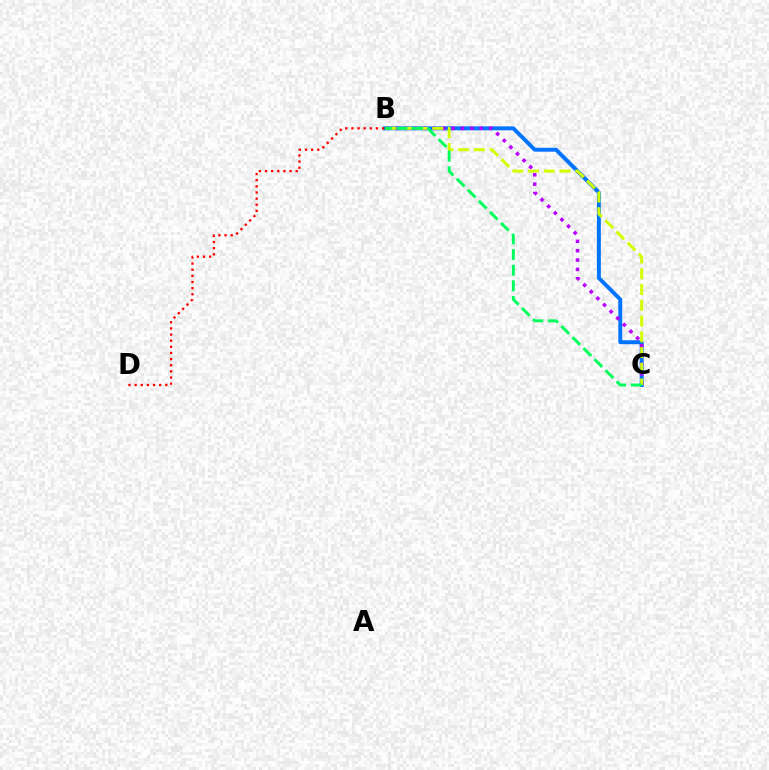{('B', 'C'): [{'color': '#0074ff', 'line_style': 'solid', 'thickness': 2.82}, {'color': '#b900ff', 'line_style': 'dotted', 'thickness': 2.54}, {'color': '#d1ff00', 'line_style': 'dashed', 'thickness': 2.14}, {'color': '#00ff5c', 'line_style': 'dashed', 'thickness': 2.12}], ('B', 'D'): [{'color': '#ff0000', 'line_style': 'dotted', 'thickness': 1.67}]}